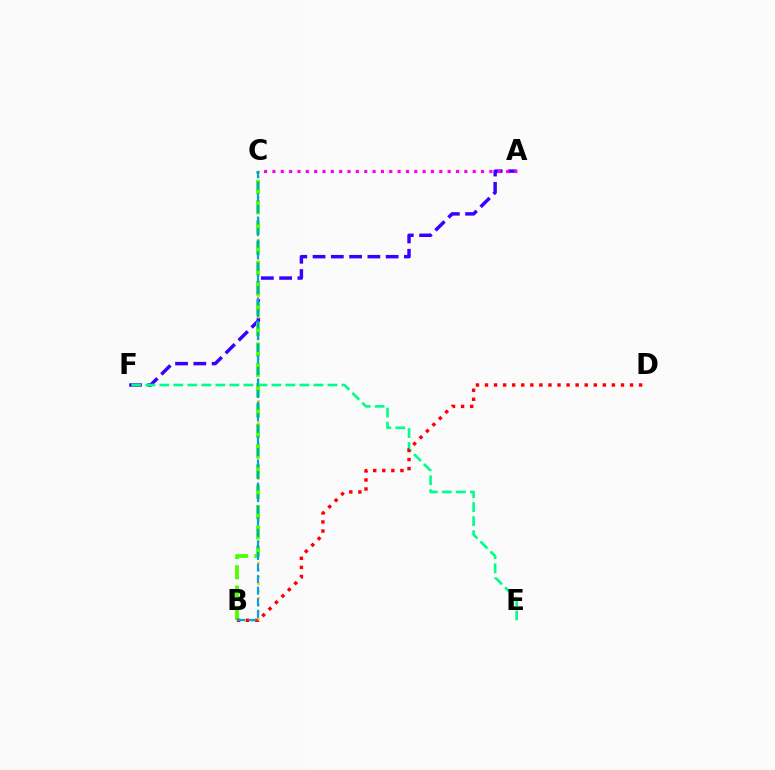{('A', 'F'): [{'color': '#3700ff', 'line_style': 'dashed', 'thickness': 2.48}], ('B', 'C'): [{'color': '#ffd500', 'line_style': 'dotted', 'thickness': 1.91}, {'color': '#4fff00', 'line_style': 'dashed', 'thickness': 2.76}, {'color': '#009eff', 'line_style': 'dashed', 'thickness': 1.57}], ('E', 'F'): [{'color': '#00ff86', 'line_style': 'dashed', 'thickness': 1.9}], ('B', 'D'): [{'color': '#ff0000', 'line_style': 'dotted', 'thickness': 2.46}], ('A', 'C'): [{'color': '#ff00ed', 'line_style': 'dotted', 'thickness': 2.27}]}